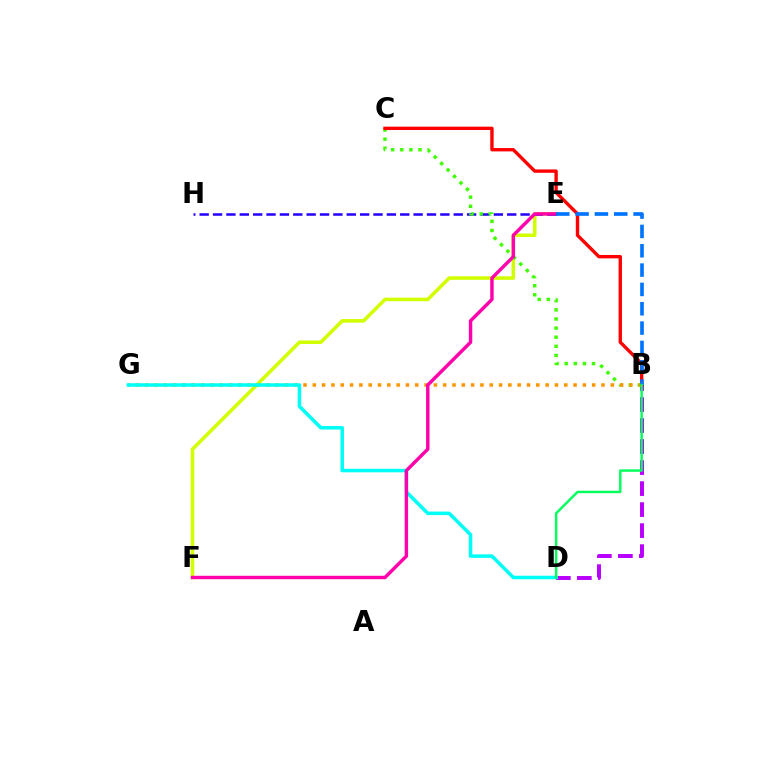{('E', 'F'): [{'color': '#d1ff00', 'line_style': 'solid', 'thickness': 2.56}, {'color': '#ff00ac', 'line_style': 'solid', 'thickness': 2.46}], ('B', 'D'): [{'color': '#b900ff', 'line_style': 'dashed', 'thickness': 2.85}, {'color': '#00ff5c', 'line_style': 'solid', 'thickness': 1.75}], ('E', 'H'): [{'color': '#2500ff', 'line_style': 'dashed', 'thickness': 1.82}], ('B', 'C'): [{'color': '#3dff00', 'line_style': 'dotted', 'thickness': 2.48}, {'color': '#ff0000', 'line_style': 'solid', 'thickness': 2.43}], ('B', 'G'): [{'color': '#ff9400', 'line_style': 'dotted', 'thickness': 2.53}], ('D', 'G'): [{'color': '#00fff6', 'line_style': 'solid', 'thickness': 2.54}], ('B', 'E'): [{'color': '#0074ff', 'line_style': 'dashed', 'thickness': 2.63}]}